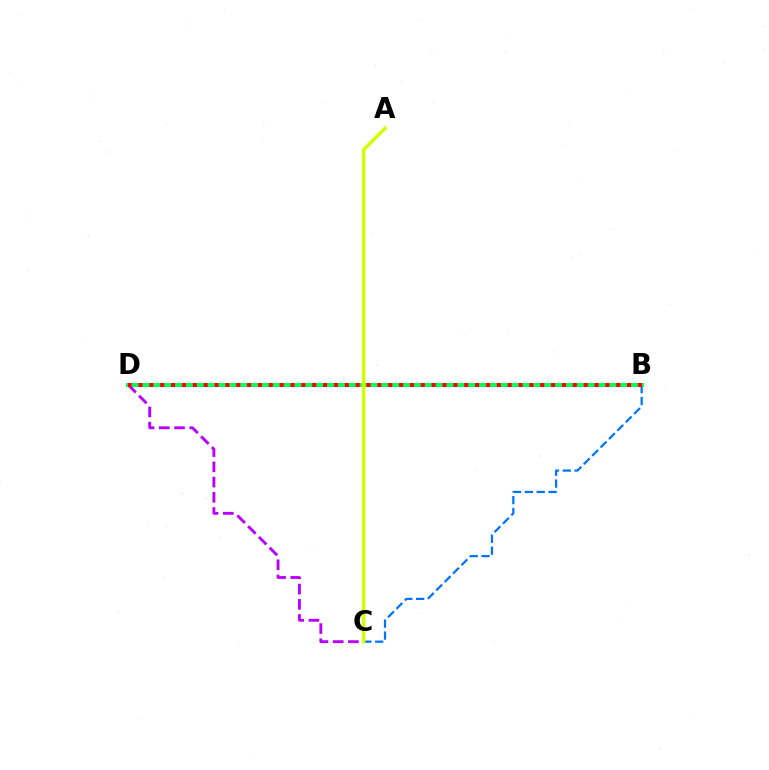{('B', 'C'): [{'color': '#0074ff', 'line_style': 'dashed', 'thickness': 1.61}], ('C', 'D'): [{'color': '#b900ff', 'line_style': 'dashed', 'thickness': 2.07}], ('B', 'D'): [{'color': '#00ff5c', 'line_style': 'solid', 'thickness': 2.91}, {'color': '#ff0000', 'line_style': 'dotted', 'thickness': 2.95}], ('A', 'C'): [{'color': '#d1ff00', 'line_style': 'solid', 'thickness': 2.53}]}